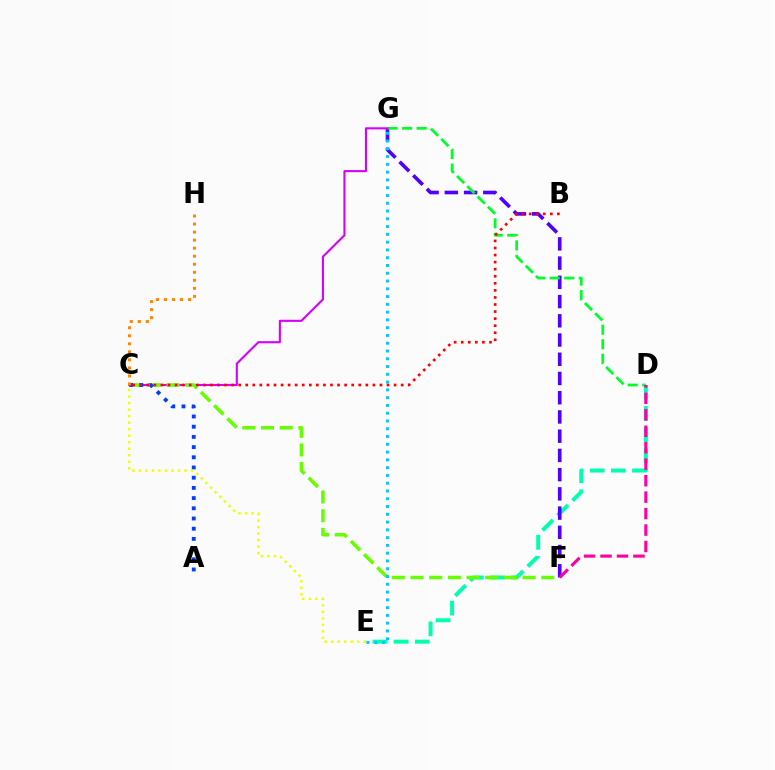{('D', 'E'): [{'color': '#00ffaf', 'line_style': 'dashed', 'thickness': 2.87}], ('F', 'G'): [{'color': '#4f00ff', 'line_style': 'dashed', 'thickness': 2.61}], ('D', 'G'): [{'color': '#00ff27', 'line_style': 'dashed', 'thickness': 1.97}], ('C', 'G'): [{'color': '#d600ff', 'line_style': 'solid', 'thickness': 1.52}], ('D', 'F'): [{'color': '#ff00a0', 'line_style': 'dashed', 'thickness': 2.24}], ('C', 'F'): [{'color': '#66ff00', 'line_style': 'dashed', 'thickness': 2.54}], ('A', 'C'): [{'color': '#003fff', 'line_style': 'dotted', 'thickness': 2.77}], ('B', 'C'): [{'color': '#ff0000', 'line_style': 'dotted', 'thickness': 1.92}], ('E', 'G'): [{'color': '#00c7ff', 'line_style': 'dotted', 'thickness': 2.11}], ('C', 'H'): [{'color': '#ff8800', 'line_style': 'dotted', 'thickness': 2.18}], ('C', 'E'): [{'color': '#eeff00', 'line_style': 'dotted', 'thickness': 1.77}]}